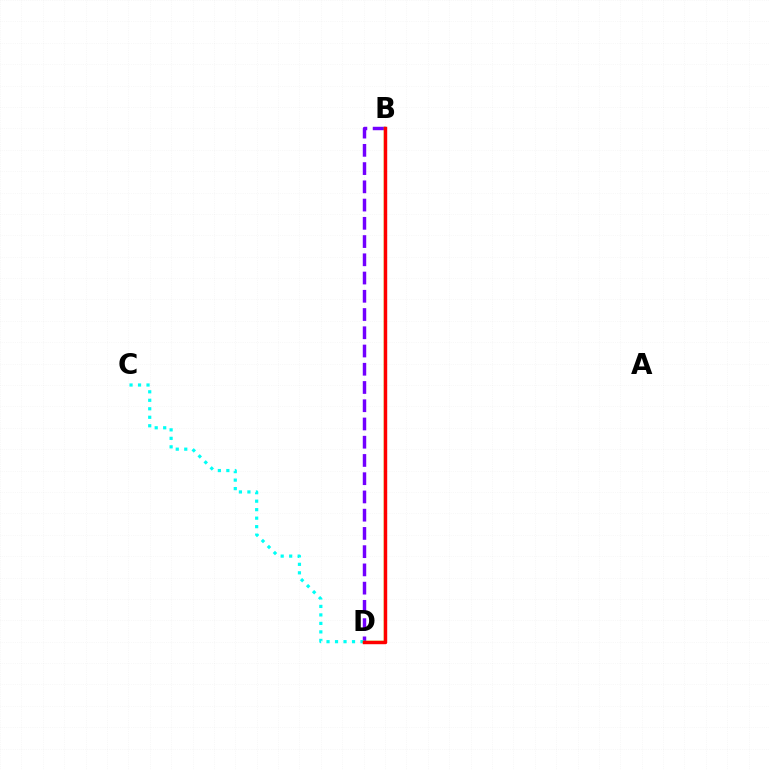{('B', 'D'): [{'color': '#7200ff', 'line_style': 'dashed', 'thickness': 2.48}, {'color': '#84ff00', 'line_style': 'solid', 'thickness': 1.77}, {'color': '#ff0000', 'line_style': 'solid', 'thickness': 2.47}], ('C', 'D'): [{'color': '#00fff6', 'line_style': 'dotted', 'thickness': 2.31}]}